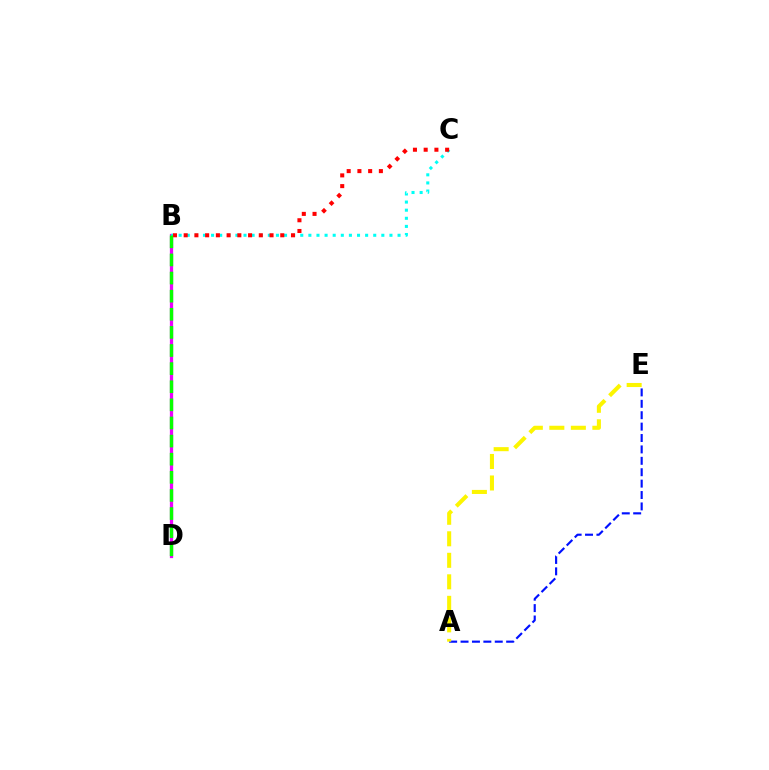{('B', 'D'): [{'color': '#ee00ff', 'line_style': 'solid', 'thickness': 2.34}, {'color': '#08ff00', 'line_style': 'dashed', 'thickness': 2.46}], ('B', 'C'): [{'color': '#00fff6', 'line_style': 'dotted', 'thickness': 2.2}, {'color': '#ff0000', 'line_style': 'dotted', 'thickness': 2.92}], ('A', 'E'): [{'color': '#0010ff', 'line_style': 'dashed', 'thickness': 1.55}, {'color': '#fcf500', 'line_style': 'dashed', 'thickness': 2.92}]}